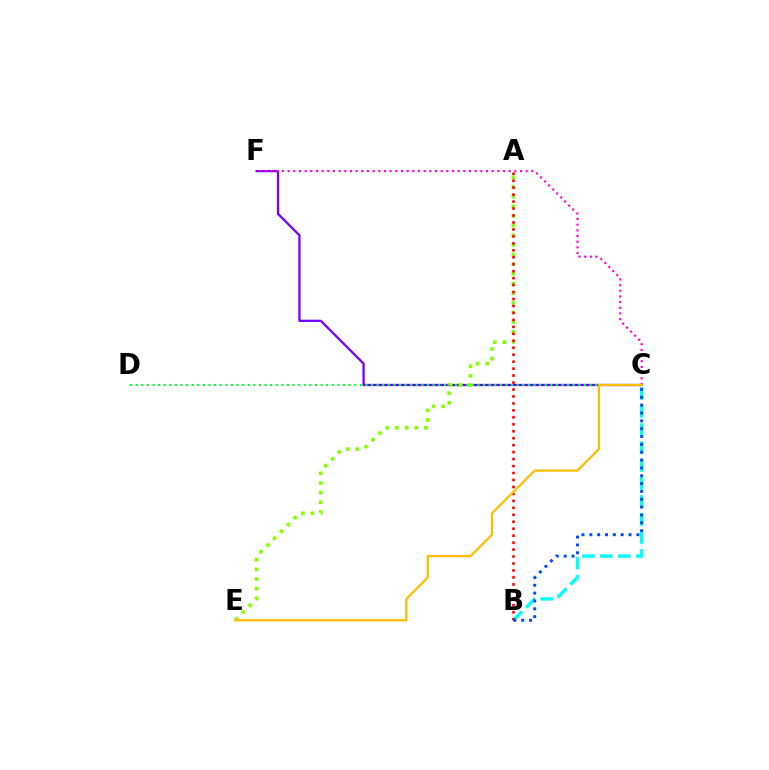{('B', 'C'): [{'color': '#00fff6', 'line_style': 'dashed', 'thickness': 2.44}, {'color': '#004bff', 'line_style': 'dotted', 'thickness': 2.13}], ('C', 'F'): [{'color': '#7200ff', 'line_style': 'solid', 'thickness': 1.64}, {'color': '#ff00cf', 'line_style': 'dotted', 'thickness': 1.54}], ('C', 'D'): [{'color': '#00ff39', 'line_style': 'dotted', 'thickness': 1.52}], ('A', 'E'): [{'color': '#84ff00', 'line_style': 'dotted', 'thickness': 2.62}], ('A', 'B'): [{'color': '#ff0000', 'line_style': 'dotted', 'thickness': 1.89}], ('C', 'E'): [{'color': '#ffbd00', 'line_style': 'solid', 'thickness': 1.61}]}